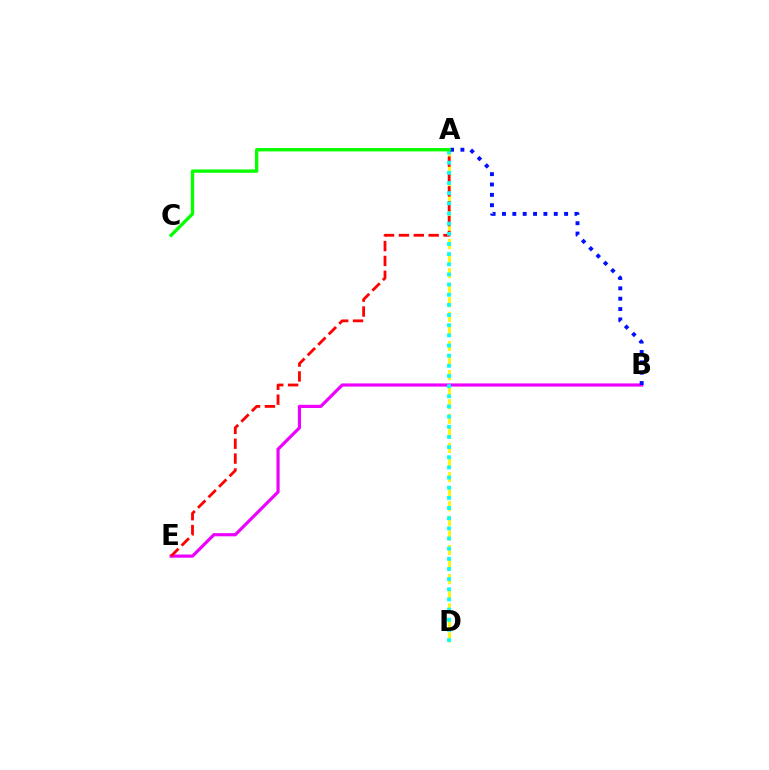{('A', 'D'): [{'color': '#fcf500', 'line_style': 'dashed', 'thickness': 1.98}, {'color': '#00fff6', 'line_style': 'dotted', 'thickness': 2.76}], ('B', 'E'): [{'color': '#ee00ff', 'line_style': 'solid', 'thickness': 2.28}], ('A', 'E'): [{'color': '#ff0000', 'line_style': 'dashed', 'thickness': 2.02}], ('A', 'B'): [{'color': '#0010ff', 'line_style': 'dotted', 'thickness': 2.81}], ('A', 'C'): [{'color': '#08ff00', 'line_style': 'solid', 'thickness': 2.4}]}